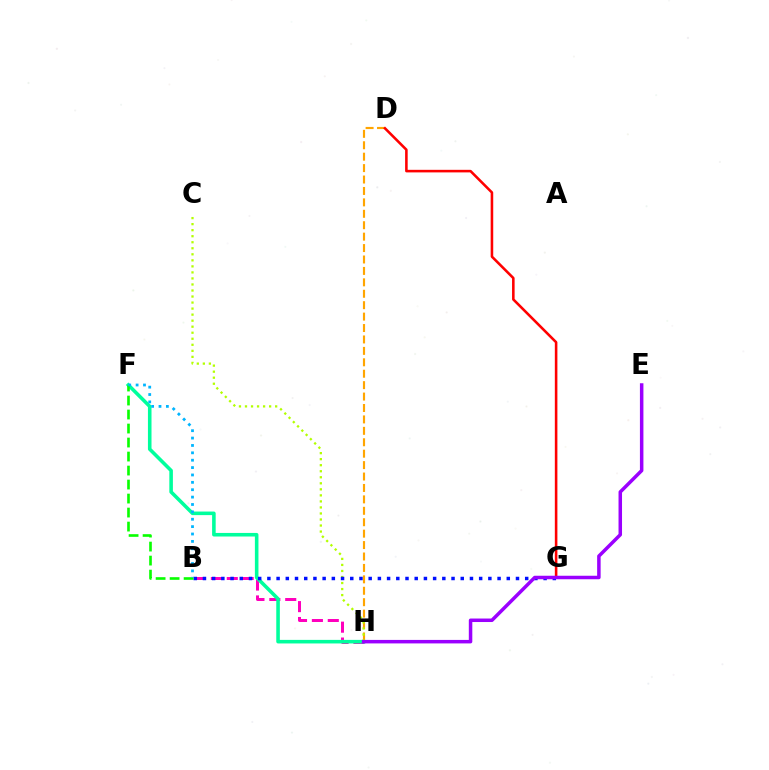{('D', 'H'): [{'color': '#ffa500', 'line_style': 'dashed', 'thickness': 1.55}], ('B', 'H'): [{'color': '#ff00bd', 'line_style': 'dashed', 'thickness': 2.16}], ('D', 'G'): [{'color': '#ff0000', 'line_style': 'solid', 'thickness': 1.85}], ('F', 'H'): [{'color': '#00ff9d', 'line_style': 'solid', 'thickness': 2.57}], ('C', 'H'): [{'color': '#b3ff00', 'line_style': 'dotted', 'thickness': 1.64}], ('B', 'G'): [{'color': '#0010ff', 'line_style': 'dotted', 'thickness': 2.5}], ('B', 'F'): [{'color': '#08ff00', 'line_style': 'dashed', 'thickness': 1.9}, {'color': '#00b5ff', 'line_style': 'dotted', 'thickness': 2.0}], ('E', 'H'): [{'color': '#9b00ff', 'line_style': 'solid', 'thickness': 2.52}]}